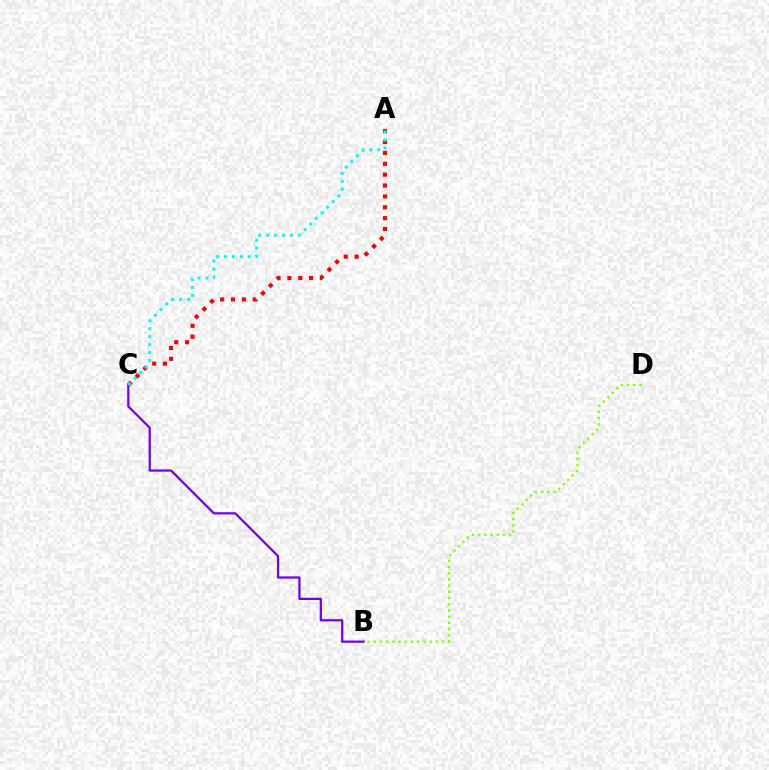{('B', 'C'): [{'color': '#7200ff', 'line_style': 'solid', 'thickness': 1.61}], ('A', 'C'): [{'color': '#ff0000', 'line_style': 'dotted', 'thickness': 2.95}, {'color': '#00fff6', 'line_style': 'dotted', 'thickness': 2.16}], ('B', 'D'): [{'color': '#84ff00', 'line_style': 'dotted', 'thickness': 1.69}]}